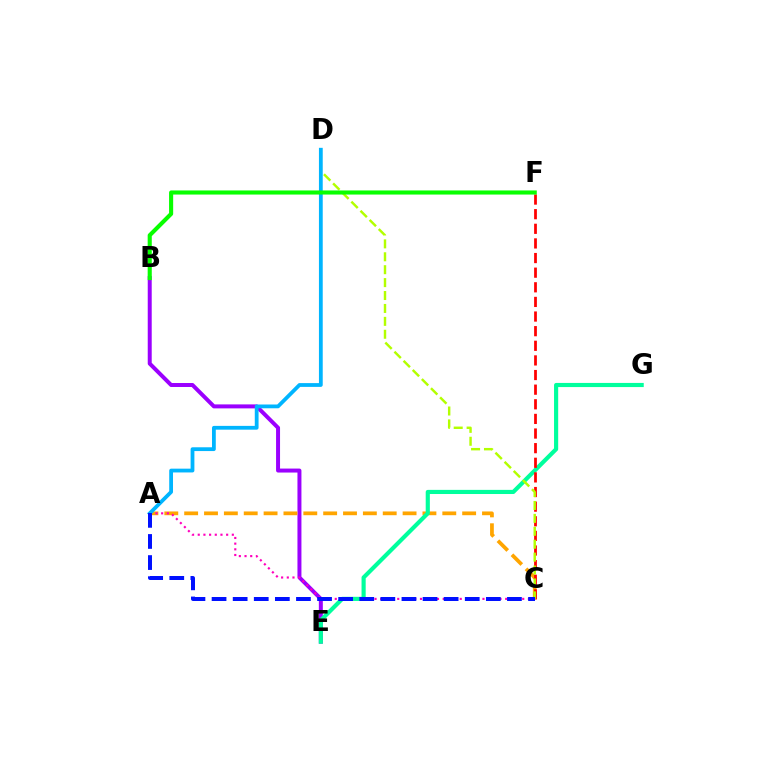{('B', 'E'): [{'color': '#9b00ff', 'line_style': 'solid', 'thickness': 2.86}], ('A', 'C'): [{'color': '#ffa500', 'line_style': 'dashed', 'thickness': 2.7}, {'color': '#ff00bd', 'line_style': 'dotted', 'thickness': 1.54}, {'color': '#0010ff', 'line_style': 'dashed', 'thickness': 2.87}], ('E', 'G'): [{'color': '#00ff9d', 'line_style': 'solid', 'thickness': 2.98}], ('C', 'F'): [{'color': '#ff0000', 'line_style': 'dashed', 'thickness': 1.99}], ('C', 'D'): [{'color': '#b3ff00', 'line_style': 'dashed', 'thickness': 1.75}], ('A', 'D'): [{'color': '#00b5ff', 'line_style': 'solid', 'thickness': 2.73}], ('B', 'F'): [{'color': '#08ff00', 'line_style': 'solid', 'thickness': 2.95}]}